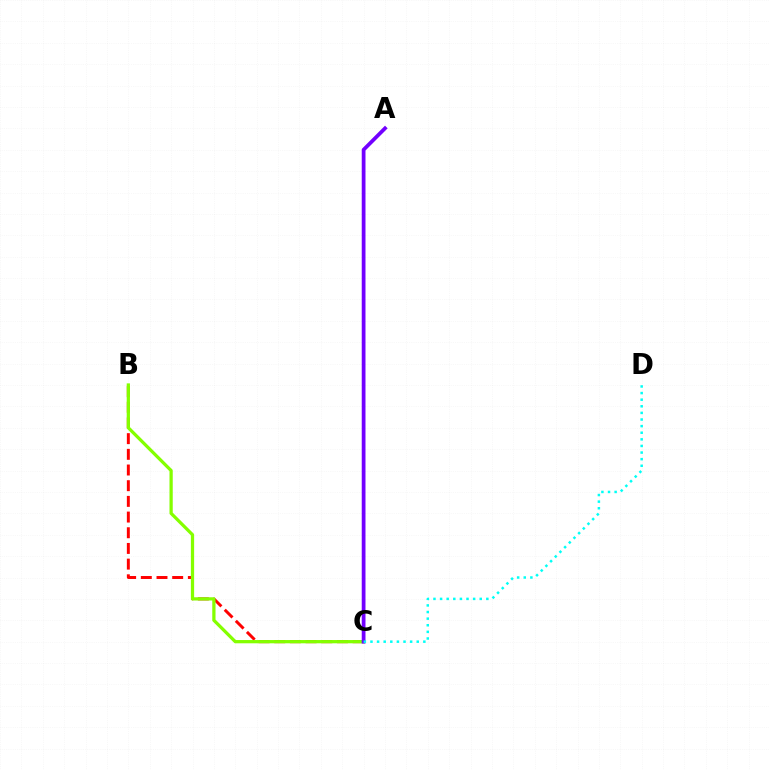{('B', 'C'): [{'color': '#ff0000', 'line_style': 'dashed', 'thickness': 2.13}, {'color': '#84ff00', 'line_style': 'solid', 'thickness': 2.34}], ('A', 'C'): [{'color': '#7200ff', 'line_style': 'solid', 'thickness': 2.7}], ('C', 'D'): [{'color': '#00fff6', 'line_style': 'dotted', 'thickness': 1.8}]}